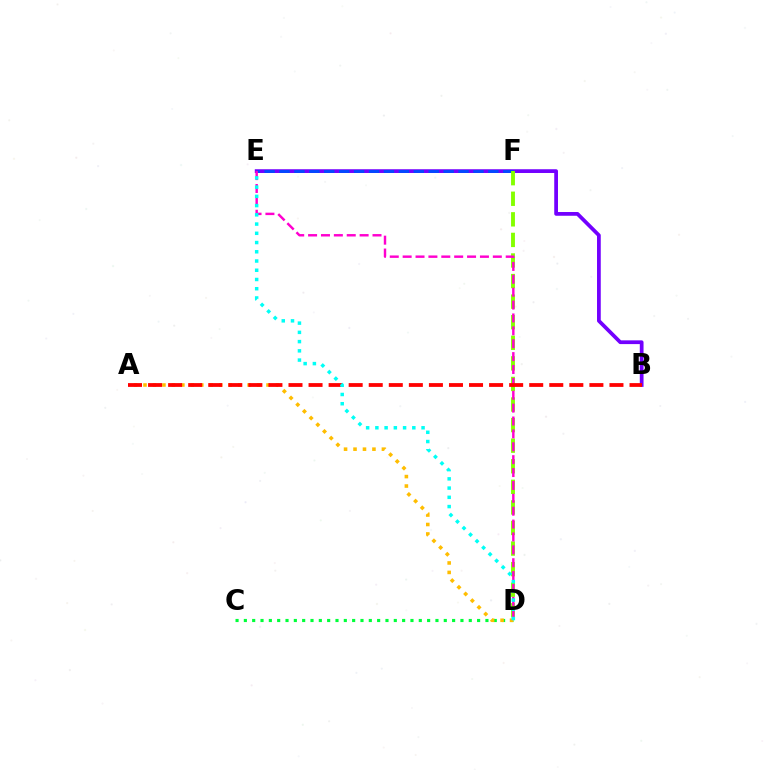{('B', 'E'): [{'color': '#7200ff', 'line_style': 'solid', 'thickness': 2.7}], ('C', 'D'): [{'color': '#00ff39', 'line_style': 'dotted', 'thickness': 2.26}], ('E', 'F'): [{'color': '#004bff', 'line_style': 'dashed', 'thickness': 2.03}], ('D', 'F'): [{'color': '#84ff00', 'line_style': 'dashed', 'thickness': 2.8}], ('D', 'E'): [{'color': '#ff00cf', 'line_style': 'dashed', 'thickness': 1.75}, {'color': '#00fff6', 'line_style': 'dotted', 'thickness': 2.51}], ('A', 'D'): [{'color': '#ffbd00', 'line_style': 'dotted', 'thickness': 2.57}], ('A', 'B'): [{'color': '#ff0000', 'line_style': 'dashed', 'thickness': 2.73}]}